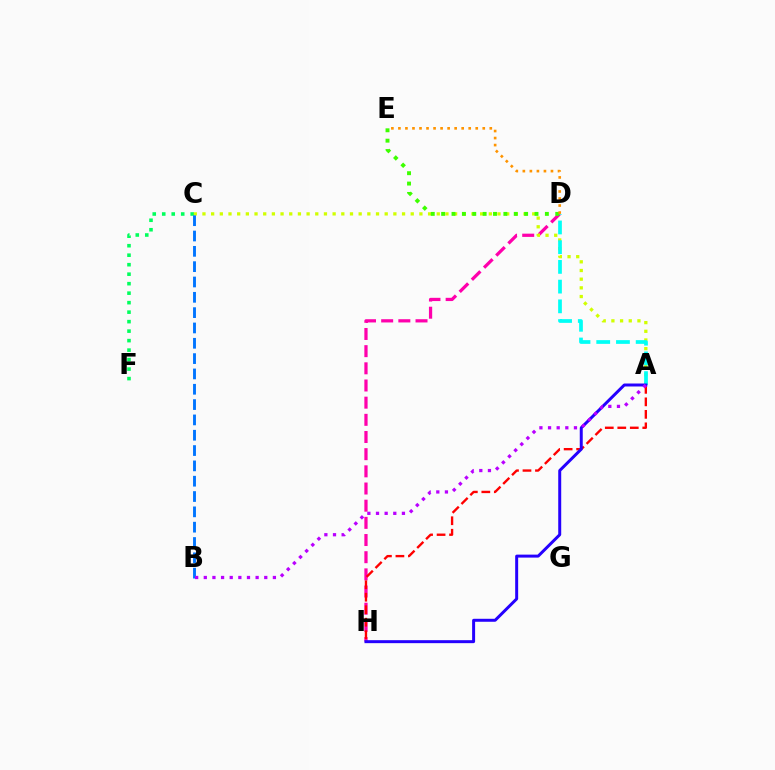{('D', 'H'): [{'color': '#ff00ac', 'line_style': 'dashed', 'thickness': 2.33}], ('C', 'F'): [{'color': '#00ff5c', 'line_style': 'dotted', 'thickness': 2.58}], ('A', 'C'): [{'color': '#d1ff00', 'line_style': 'dotted', 'thickness': 2.36}], ('A', 'D'): [{'color': '#00fff6', 'line_style': 'dashed', 'thickness': 2.68}], ('A', 'H'): [{'color': '#ff0000', 'line_style': 'dashed', 'thickness': 1.7}, {'color': '#2500ff', 'line_style': 'solid', 'thickness': 2.14}], ('D', 'E'): [{'color': '#3dff00', 'line_style': 'dotted', 'thickness': 2.82}, {'color': '#ff9400', 'line_style': 'dotted', 'thickness': 1.91}], ('B', 'C'): [{'color': '#0074ff', 'line_style': 'dashed', 'thickness': 2.08}], ('A', 'B'): [{'color': '#b900ff', 'line_style': 'dotted', 'thickness': 2.35}]}